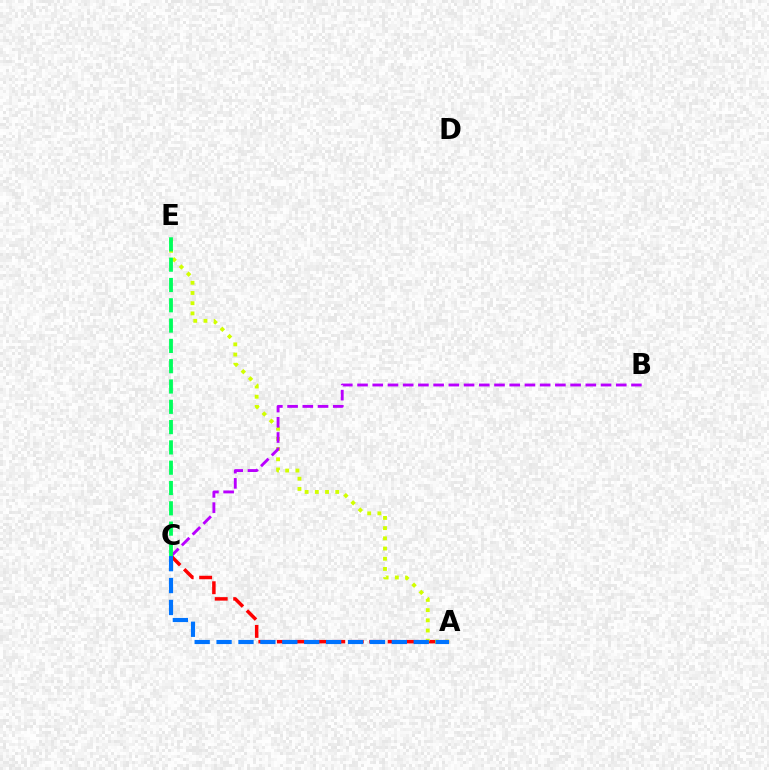{('A', 'C'): [{'color': '#ff0000', 'line_style': 'dashed', 'thickness': 2.51}, {'color': '#0074ff', 'line_style': 'dashed', 'thickness': 2.98}], ('A', 'E'): [{'color': '#d1ff00', 'line_style': 'dotted', 'thickness': 2.77}], ('B', 'C'): [{'color': '#b900ff', 'line_style': 'dashed', 'thickness': 2.07}], ('C', 'E'): [{'color': '#00ff5c', 'line_style': 'dashed', 'thickness': 2.76}]}